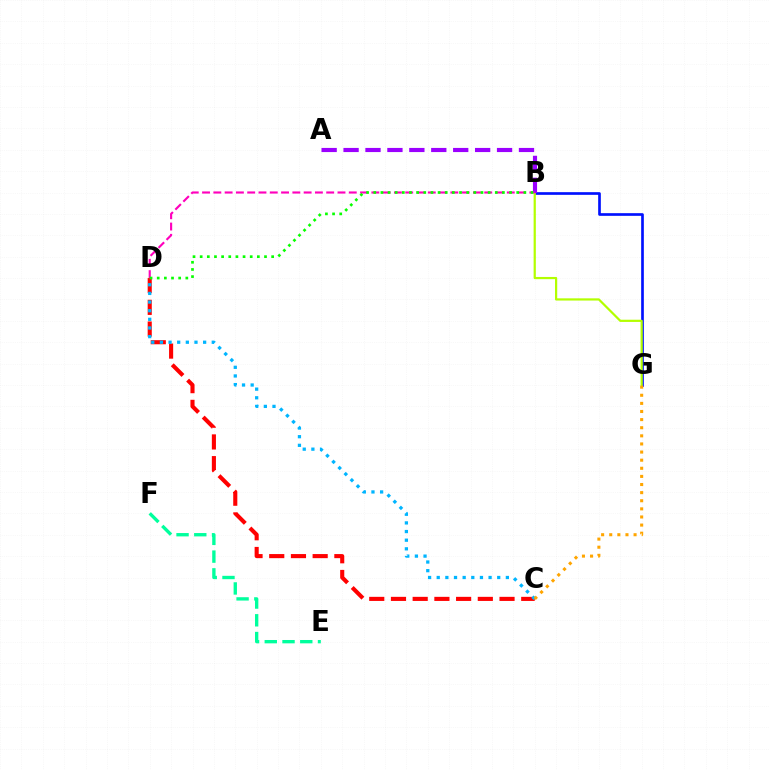{('B', 'G'): [{'color': '#0010ff', 'line_style': 'solid', 'thickness': 1.92}, {'color': '#b3ff00', 'line_style': 'solid', 'thickness': 1.59}], ('C', 'D'): [{'color': '#ff0000', 'line_style': 'dashed', 'thickness': 2.95}, {'color': '#00b5ff', 'line_style': 'dotted', 'thickness': 2.35}], ('A', 'B'): [{'color': '#9b00ff', 'line_style': 'dashed', 'thickness': 2.98}], ('E', 'F'): [{'color': '#00ff9d', 'line_style': 'dashed', 'thickness': 2.41}], ('B', 'D'): [{'color': '#ff00bd', 'line_style': 'dashed', 'thickness': 1.53}, {'color': '#08ff00', 'line_style': 'dotted', 'thickness': 1.94}], ('C', 'G'): [{'color': '#ffa500', 'line_style': 'dotted', 'thickness': 2.2}]}